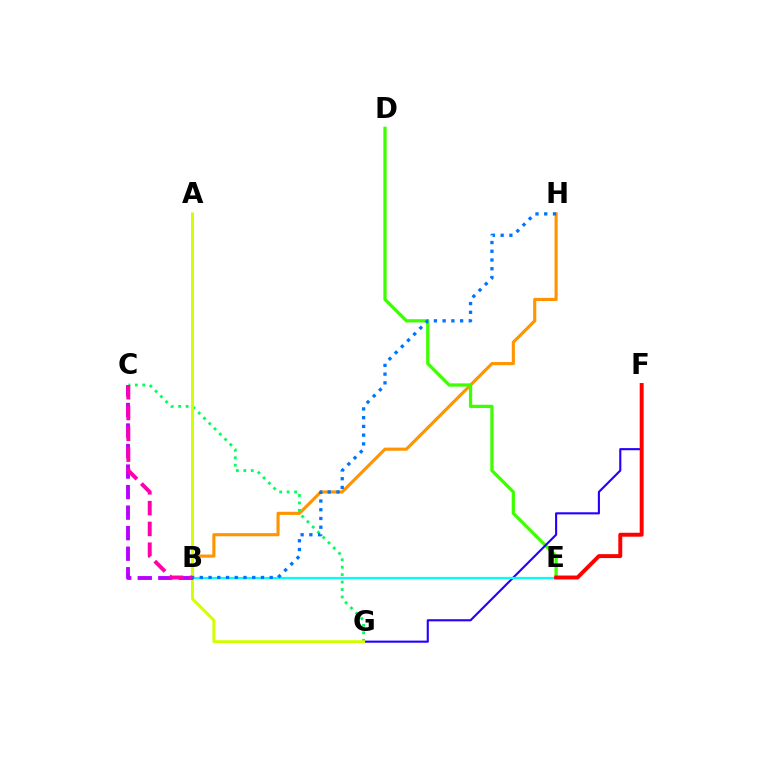{('B', 'H'): [{'color': '#ff9400', 'line_style': 'solid', 'thickness': 2.24}, {'color': '#0074ff', 'line_style': 'dotted', 'thickness': 2.37}], ('C', 'G'): [{'color': '#00ff5c', 'line_style': 'dotted', 'thickness': 2.02}], ('D', 'E'): [{'color': '#3dff00', 'line_style': 'solid', 'thickness': 2.34}], ('F', 'G'): [{'color': '#2500ff', 'line_style': 'solid', 'thickness': 1.52}], ('B', 'E'): [{'color': '#00fff6', 'line_style': 'solid', 'thickness': 1.6}], ('A', 'G'): [{'color': '#d1ff00', 'line_style': 'solid', 'thickness': 2.11}], ('B', 'C'): [{'color': '#b900ff', 'line_style': 'dashed', 'thickness': 2.79}, {'color': '#ff00ac', 'line_style': 'dashed', 'thickness': 2.82}], ('E', 'F'): [{'color': '#ff0000', 'line_style': 'solid', 'thickness': 2.83}]}